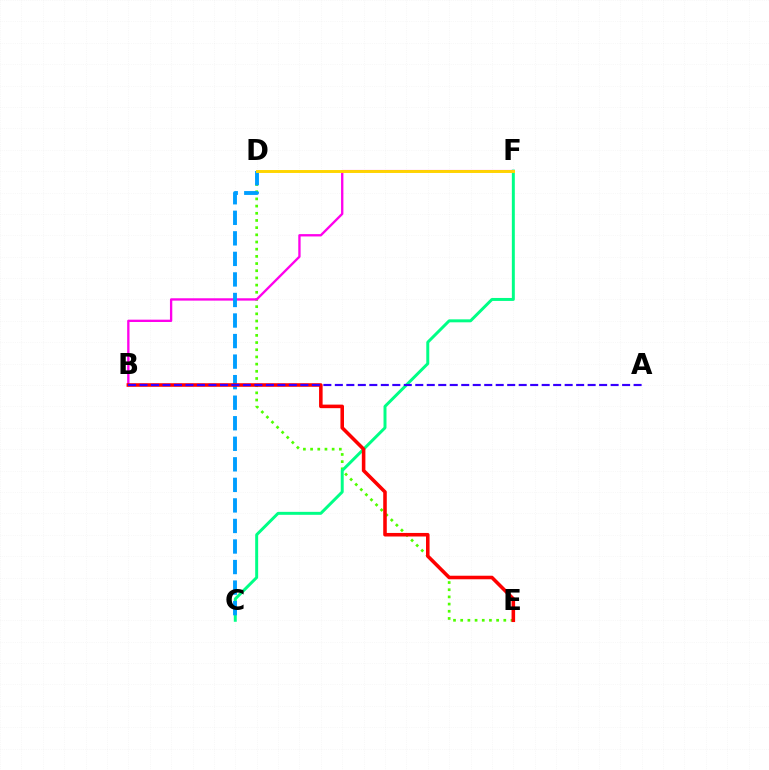{('D', 'E'): [{'color': '#4fff00', 'line_style': 'dotted', 'thickness': 1.95}], ('C', 'F'): [{'color': '#00ff86', 'line_style': 'solid', 'thickness': 2.14}], ('B', 'F'): [{'color': '#ff00ed', 'line_style': 'solid', 'thickness': 1.68}], ('C', 'D'): [{'color': '#009eff', 'line_style': 'dashed', 'thickness': 2.79}], ('D', 'F'): [{'color': '#ffd500', 'line_style': 'solid', 'thickness': 2.11}], ('B', 'E'): [{'color': '#ff0000', 'line_style': 'solid', 'thickness': 2.56}], ('A', 'B'): [{'color': '#3700ff', 'line_style': 'dashed', 'thickness': 1.56}]}